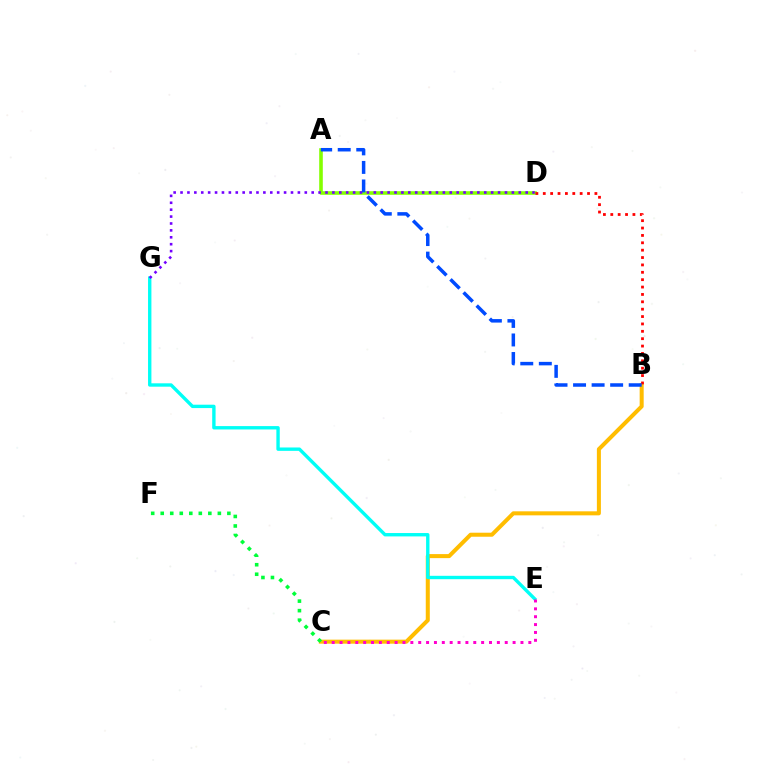{('A', 'D'): [{'color': '#84ff00', 'line_style': 'solid', 'thickness': 2.58}], ('B', 'C'): [{'color': '#ffbd00', 'line_style': 'solid', 'thickness': 2.9}], ('E', 'G'): [{'color': '#00fff6', 'line_style': 'solid', 'thickness': 2.43}], ('B', 'D'): [{'color': '#ff0000', 'line_style': 'dotted', 'thickness': 2.0}], ('C', 'F'): [{'color': '#00ff39', 'line_style': 'dotted', 'thickness': 2.59}], ('C', 'E'): [{'color': '#ff00cf', 'line_style': 'dotted', 'thickness': 2.14}], ('D', 'G'): [{'color': '#7200ff', 'line_style': 'dotted', 'thickness': 1.88}], ('A', 'B'): [{'color': '#004bff', 'line_style': 'dashed', 'thickness': 2.52}]}